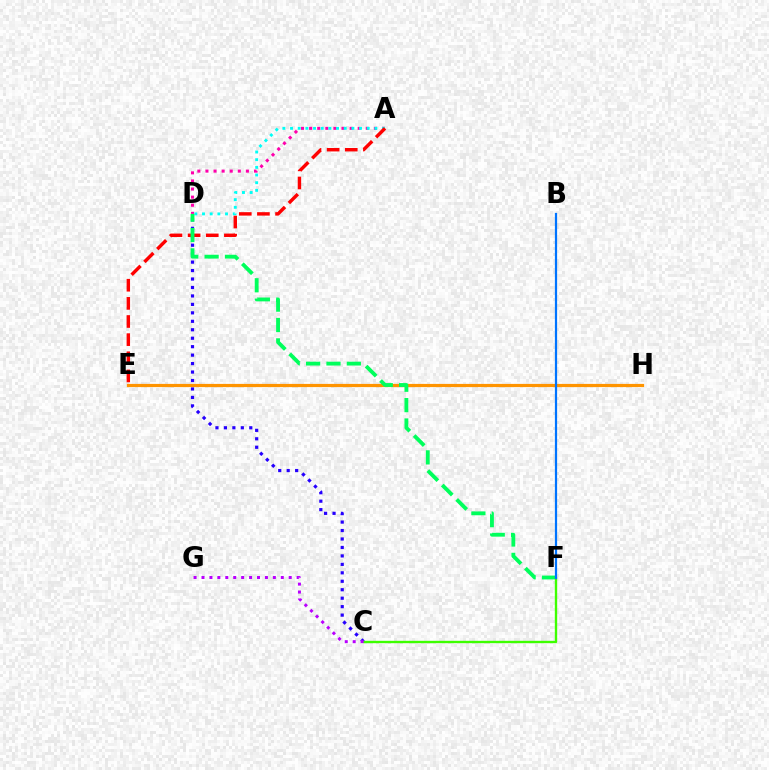{('C', 'D'): [{'color': '#2500ff', 'line_style': 'dotted', 'thickness': 2.3}], ('A', 'D'): [{'color': '#ff00ac', 'line_style': 'dotted', 'thickness': 2.2}, {'color': '#00fff6', 'line_style': 'dotted', 'thickness': 2.08}], ('E', 'H'): [{'color': '#d1ff00', 'line_style': 'solid', 'thickness': 1.92}, {'color': '#ff9400', 'line_style': 'solid', 'thickness': 2.3}], ('A', 'E'): [{'color': '#ff0000', 'line_style': 'dashed', 'thickness': 2.46}], ('D', 'F'): [{'color': '#00ff5c', 'line_style': 'dashed', 'thickness': 2.77}], ('C', 'F'): [{'color': '#3dff00', 'line_style': 'solid', 'thickness': 1.7}], ('B', 'F'): [{'color': '#0074ff', 'line_style': 'solid', 'thickness': 1.6}], ('C', 'G'): [{'color': '#b900ff', 'line_style': 'dotted', 'thickness': 2.15}]}